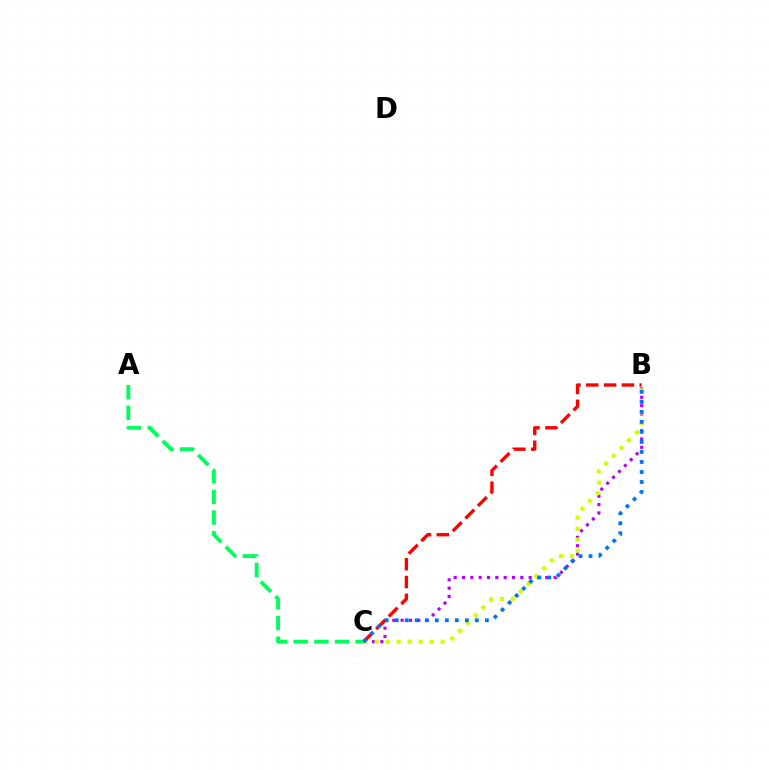{('B', 'C'): [{'color': '#b900ff', 'line_style': 'dotted', 'thickness': 2.26}, {'color': '#d1ff00', 'line_style': 'dotted', 'thickness': 2.99}, {'color': '#ff0000', 'line_style': 'dashed', 'thickness': 2.42}, {'color': '#0074ff', 'line_style': 'dotted', 'thickness': 2.72}], ('A', 'C'): [{'color': '#00ff5c', 'line_style': 'dashed', 'thickness': 2.81}]}